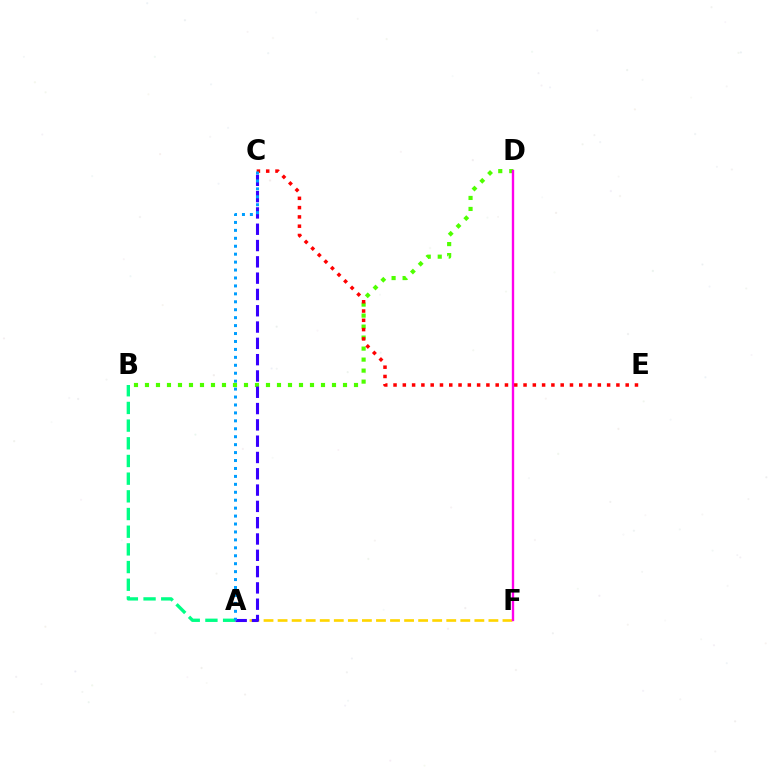{('A', 'F'): [{'color': '#ffd500', 'line_style': 'dashed', 'thickness': 1.91}], ('B', 'D'): [{'color': '#4fff00', 'line_style': 'dotted', 'thickness': 2.99}], ('C', 'E'): [{'color': '#ff0000', 'line_style': 'dotted', 'thickness': 2.52}], ('A', 'B'): [{'color': '#00ff86', 'line_style': 'dashed', 'thickness': 2.4}], ('A', 'C'): [{'color': '#3700ff', 'line_style': 'dashed', 'thickness': 2.21}, {'color': '#009eff', 'line_style': 'dotted', 'thickness': 2.16}], ('D', 'F'): [{'color': '#ff00ed', 'line_style': 'solid', 'thickness': 1.7}]}